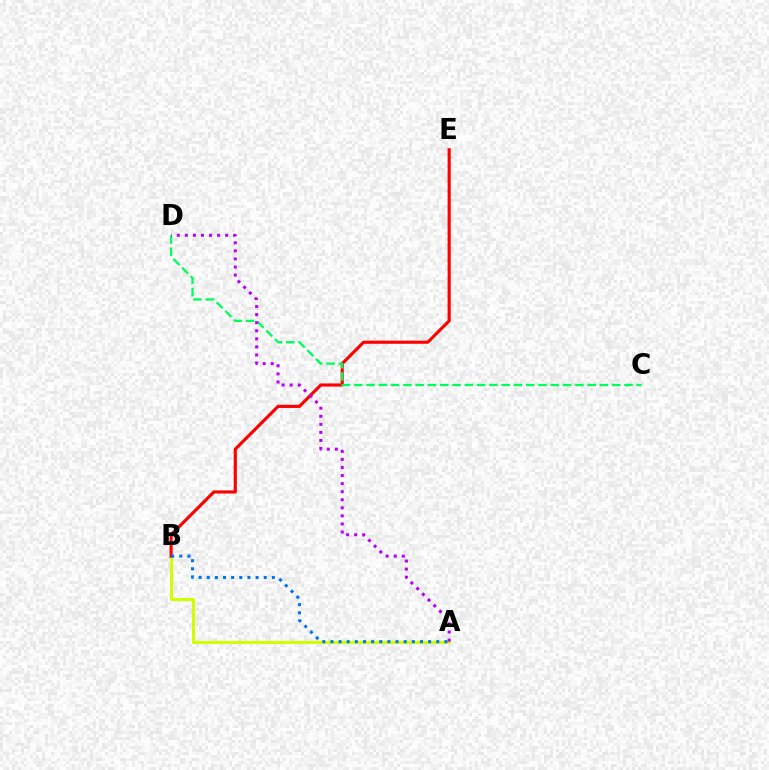{('A', 'B'): [{'color': '#d1ff00', 'line_style': 'solid', 'thickness': 2.19}, {'color': '#0074ff', 'line_style': 'dotted', 'thickness': 2.21}], ('B', 'E'): [{'color': '#ff0000', 'line_style': 'solid', 'thickness': 2.25}], ('C', 'D'): [{'color': '#00ff5c', 'line_style': 'dashed', 'thickness': 1.67}], ('A', 'D'): [{'color': '#b900ff', 'line_style': 'dotted', 'thickness': 2.19}]}